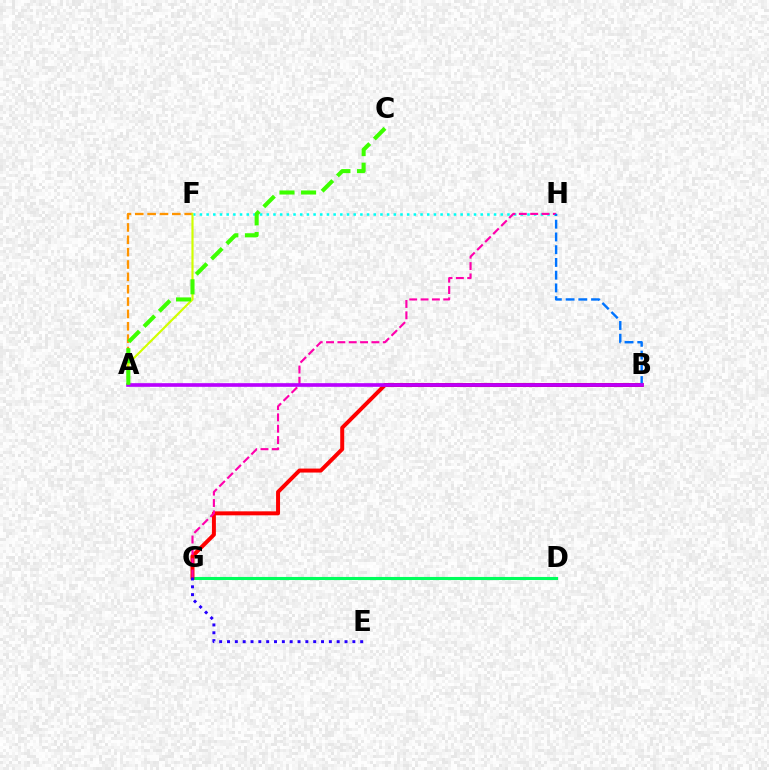{('A', 'F'): [{'color': '#ff9400', 'line_style': 'dashed', 'thickness': 1.68}, {'color': '#d1ff00', 'line_style': 'solid', 'thickness': 1.56}], ('D', 'G'): [{'color': '#00ff5c', 'line_style': 'solid', 'thickness': 2.23}], ('B', 'G'): [{'color': '#ff0000', 'line_style': 'solid', 'thickness': 2.86}], ('F', 'H'): [{'color': '#00fff6', 'line_style': 'dotted', 'thickness': 1.82}], ('G', 'H'): [{'color': '#ff00ac', 'line_style': 'dashed', 'thickness': 1.54}], ('B', 'H'): [{'color': '#0074ff', 'line_style': 'dashed', 'thickness': 1.73}], ('A', 'B'): [{'color': '#b900ff', 'line_style': 'solid', 'thickness': 2.63}], ('A', 'C'): [{'color': '#3dff00', 'line_style': 'dashed', 'thickness': 2.93}], ('E', 'G'): [{'color': '#2500ff', 'line_style': 'dotted', 'thickness': 2.13}]}